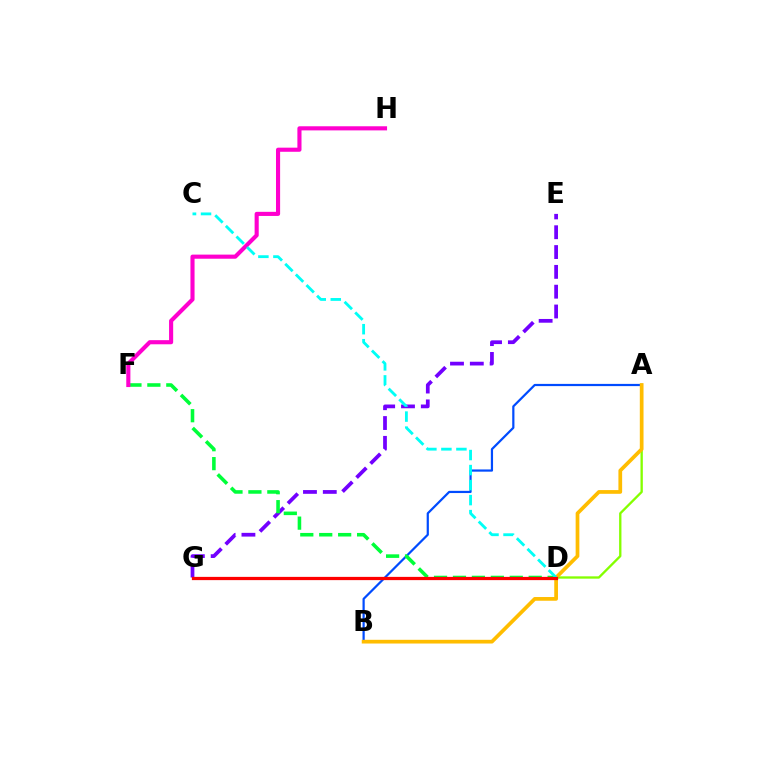{('E', 'G'): [{'color': '#7200ff', 'line_style': 'dashed', 'thickness': 2.69}], ('A', 'B'): [{'color': '#004bff', 'line_style': 'solid', 'thickness': 1.59}, {'color': '#ffbd00', 'line_style': 'solid', 'thickness': 2.68}], ('A', 'D'): [{'color': '#84ff00', 'line_style': 'solid', 'thickness': 1.68}], ('D', 'F'): [{'color': '#00ff39', 'line_style': 'dashed', 'thickness': 2.57}], ('F', 'H'): [{'color': '#ff00cf', 'line_style': 'solid', 'thickness': 2.96}], ('C', 'D'): [{'color': '#00fff6', 'line_style': 'dashed', 'thickness': 2.04}], ('D', 'G'): [{'color': '#ff0000', 'line_style': 'solid', 'thickness': 2.34}]}